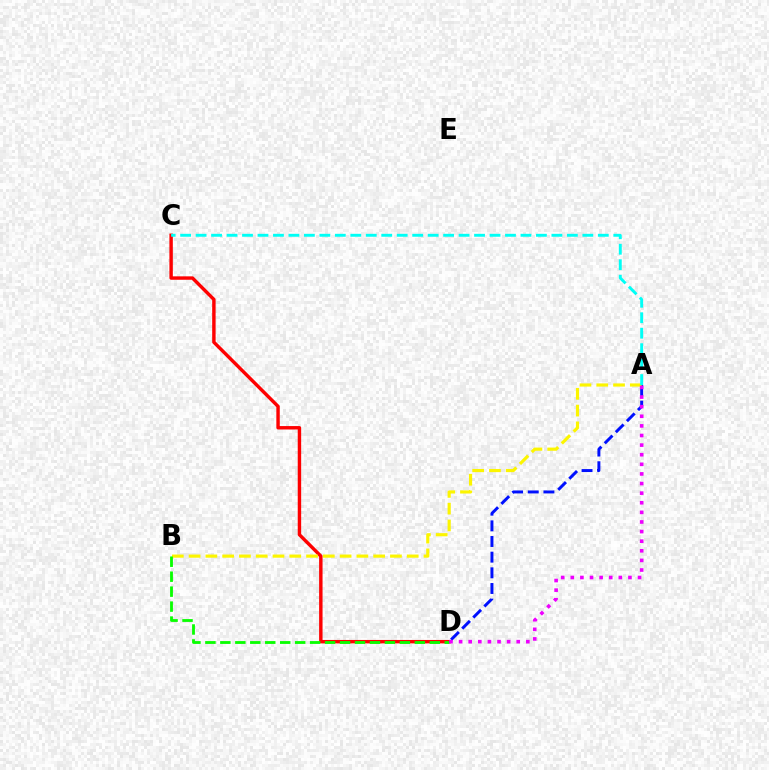{('A', 'D'): [{'color': '#0010ff', 'line_style': 'dashed', 'thickness': 2.13}, {'color': '#ee00ff', 'line_style': 'dotted', 'thickness': 2.61}], ('C', 'D'): [{'color': '#ff0000', 'line_style': 'solid', 'thickness': 2.47}], ('A', 'B'): [{'color': '#fcf500', 'line_style': 'dashed', 'thickness': 2.28}], ('A', 'C'): [{'color': '#00fff6', 'line_style': 'dashed', 'thickness': 2.1}], ('B', 'D'): [{'color': '#08ff00', 'line_style': 'dashed', 'thickness': 2.03}]}